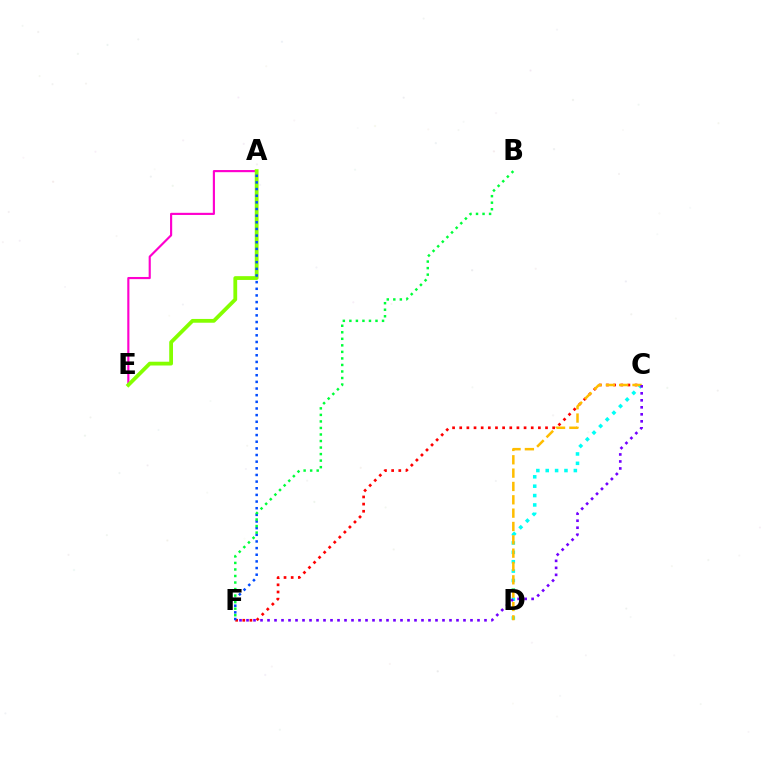{('C', 'F'): [{'color': '#ff0000', 'line_style': 'dotted', 'thickness': 1.94}, {'color': '#7200ff', 'line_style': 'dotted', 'thickness': 1.9}], ('A', 'E'): [{'color': '#ff00cf', 'line_style': 'solid', 'thickness': 1.55}, {'color': '#84ff00', 'line_style': 'solid', 'thickness': 2.73}], ('C', 'D'): [{'color': '#00fff6', 'line_style': 'dotted', 'thickness': 2.55}, {'color': '#ffbd00', 'line_style': 'dashed', 'thickness': 1.81}], ('A', 'F'): [{'color': '#004bff', 'line_style': 'dotted', 'thickness': 1.81}], ('B', 'F'): [{'color': '#00ff39', 'line_style': 'dotted', 'thickness': 1.78}]}